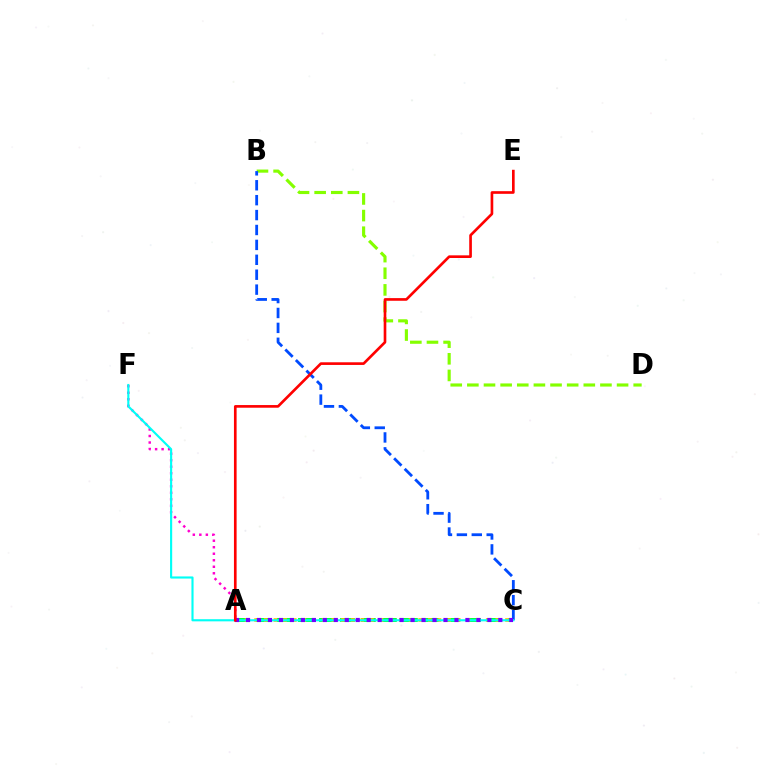{('A', 'C'): [{'color': '#00ff39', 'line_style': 'dashed', 'thickness': 2.86}, {'color': '#ffbd00', 'line_style': 'dotted', 'thickness': 2.62}, {'color': '#7200ff', 'line_style': 'dotted', 'thickness': 2.98}], ('B', 'D'): [{'color': '#84ff00', 'line_style': 'dashed', 'thickness': 2.26}], ('A', 'F'): [{'color': '#ff00cf', 'line_style': 'dotted', 'thickness': 1.77}], ('B', 'C'): [{'color': '#004bff', 'line_style': 'dashed', 'thickness': 2.03}], ('C', 'F'): [{'color': '#00fff6', 'line_style': 'solid', 'thickness': 1.54}], ('A', 'E'): [{'color': '#ff0000', 'line_style': 'solid', 'thickness': 1.91}]}